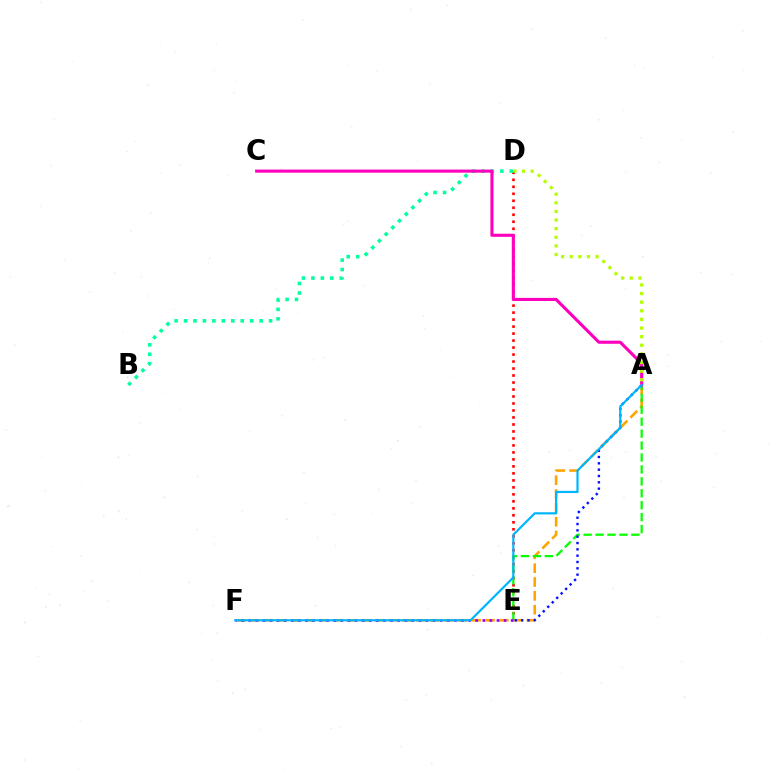{('D', 'E'): [{'color': '#ff0000', 'line_style': 'dotted', 'thickness': 1.9}], ('A', 'F'): [{'color': '#ffa500', 'line_style': 'dashed', 'thickness': 1.88}, {'color': '#00b5ff', 'line_style': 'solid', 'thickness': 1.58}], ('A', 'E'): [{'color': '#08ff00', 'line_style': 'dashed', 'thickness': 1.62}, {'color': '#0010ff', 'line_style': 'dotted', 'thickness': 1.72}], ('B', 'D'): [{'color': '#00ff9d', 'line_style': 'dotted', 'thickness': 2.57}], ('E', 'F'): [{'color': '#9b00ff', 'line_style': 'dotted', 'thickness': 1.93}], ('A', 'C'): [{'color': '#ff00bd', 'line_style': 'solid', 'thickness': 2.24}], ('A', 'D'): [{'color': '#b3ff00', 'line_style': 'dotted', 'thickness': 2.34}]}